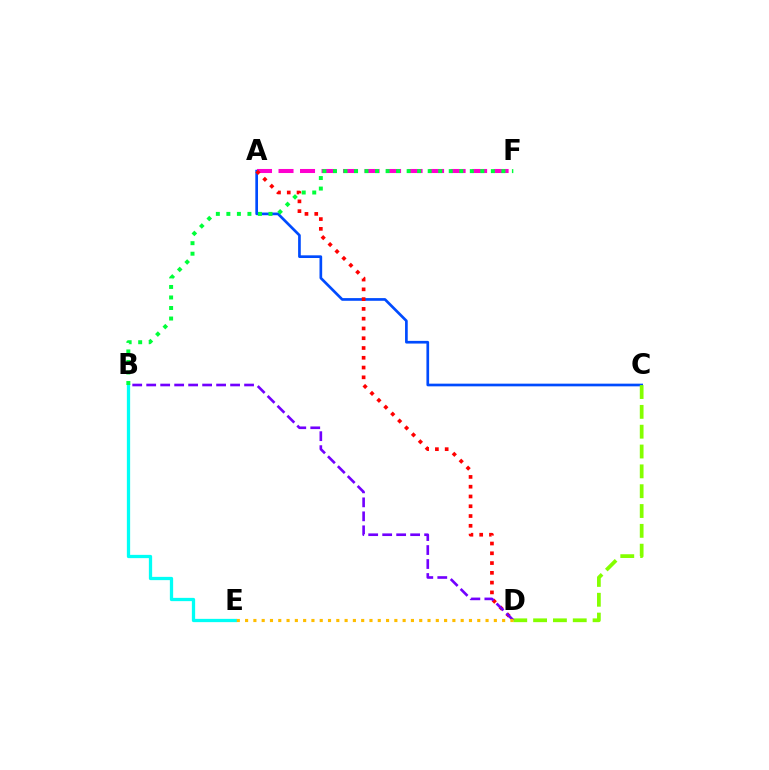{('A', 'C'): [{'color': '#004bff', 'line_style': 'solid', 'thickness': 1.93}], ('A', 'F'): [{'color': '#ff00cf', 'line_style': 'dashed', 'thickness': 2.92}], ('B', 'E'): [{'color': '#00fff6', 'line_style': 'solid', 'thickness': 2.36}], ('A', 'D'): [{'color': '#ff0000', 'line_style': 'dotted', 'thickness': 2.66}], ('B', 'F'): [{'color': '#00ff39', 'line_style': 'dotted', 'thickness': 2.86}], ('C', 'D'): [{'color': '#84ff00', 'line_style': 'dashed', 'thickness': 2.69}], ('B', 'D'): [{'color': '#7200ff', 'line_style': 'dashed', 'thickness': 1.9}], ('D', 'E'): [{'color': '#ffbd00', 'line_style': 'dotted', 'thickness': 2.25}]}